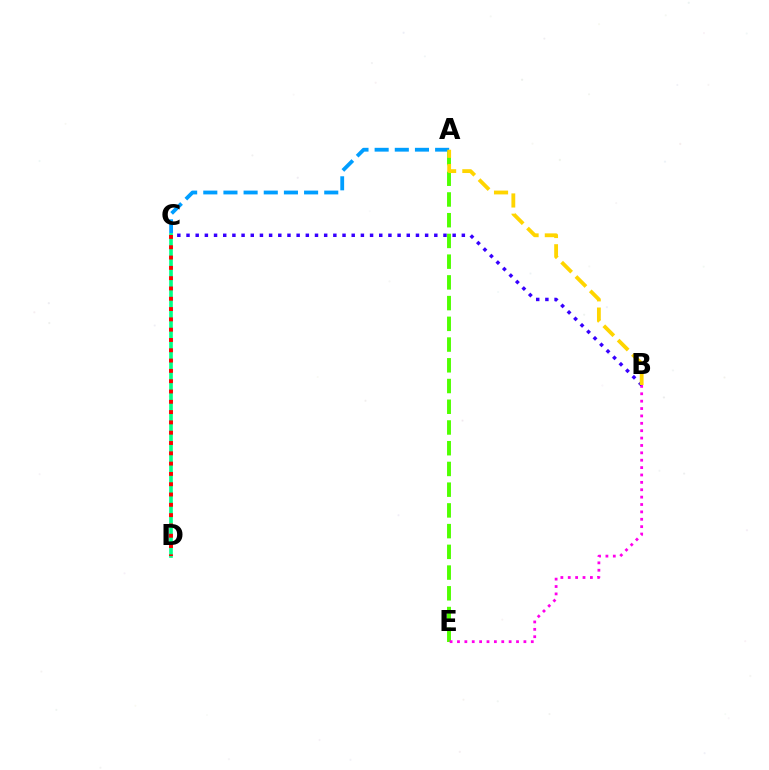{('A', 'E'): [{'color': '#4fff00', 'line_style': 'dashed', 'thickness': 2.82}], ('B', 'E'): [{'color': '#ff00ed', 'line_style': 'dotted', 'thickness': 2.01}], ('A', 'C'): [{'color': '#009eff', 'line_style': 'dashed', 'thickness': 2.74}], ('B', 'C'): [{'color': '#3700ff', 'line_style': 'dotted', 'thickness': 2.49}], ('C', 'D'): [{'color': '#00ff86', 'line_style': 'solid', 'thickness': 2.63}, {'color': '#ff0000', 'line_style': 'dotted', 'thickness': 2.8}], ('A', 'B'): [{'color': '#ffd500', 'line_style': 'dashed', 'thickness': 2.75}]}